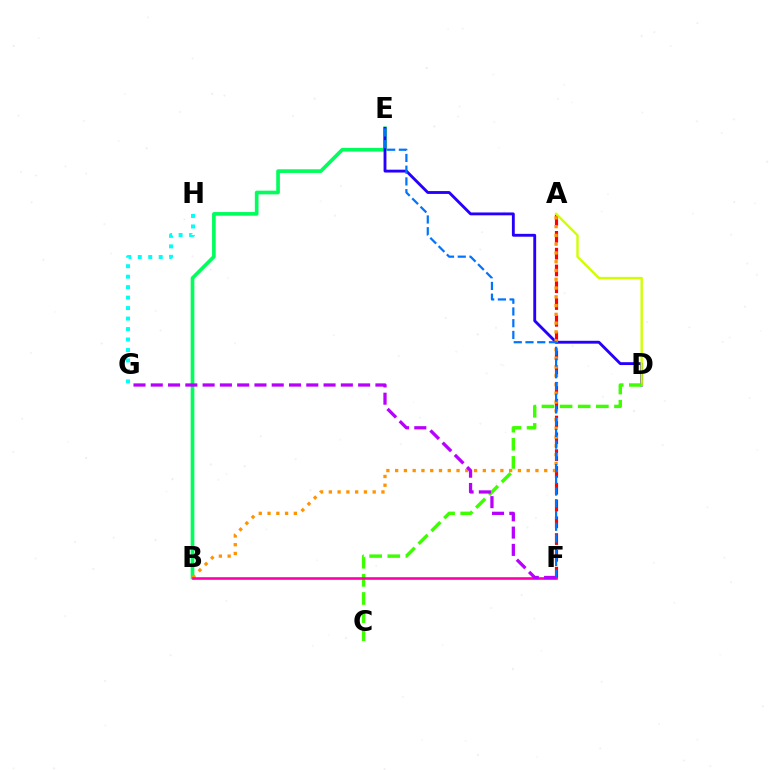{('B', 'E'): [{'color': '#00ff5c', 'line_style': 'solid', 'thickness': 2.64}], ('D', 'E'): [{'color': '#2500ff', 'line_style': 'solid', 'thickness': 2.06}], ('A', 'F'): [{'color': '#ff0000', 'line_style': 'dashed', 'thickness': 2.28}], ('A', 'D'): [{'color': '#d1ff00', 'line_style': 'solid', 'thickness': 1.72}], ('A', 'B'): [{'color': '#ff9400', 'line_style': 'dotted', 'thickness': 2.38}], ('C', 'D'): [{'color': '#3dff00', 'line_style': 'dashed', 'thickness': 2.46}], ('B', 'F'): [{'color': '#ff00ac', 'line_style': 'solid', 'thickness': 1.88}], ('E', 'F'): [{'color': '#0074ff', 'line_style': 'dashed', 'thickness': 1.59}], ('F', 'G'): [{'color': '#b900ff', 'line_style': 'dashed', 'thickness': 2.35}], ('G', 'H'): [{'color': '#00fff6', 'line_style': 'dotted', 'thickness': 2.85}]}